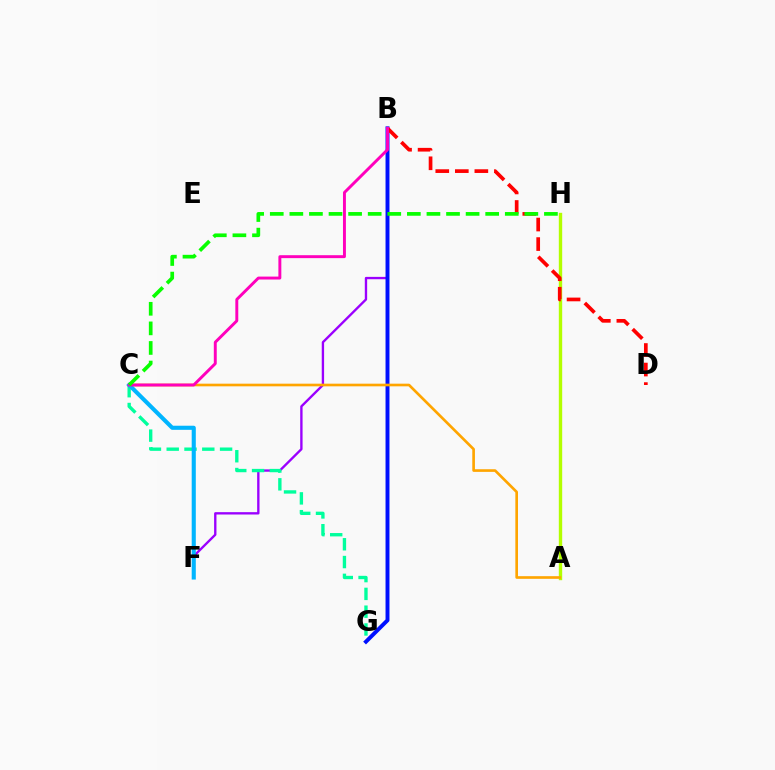{('B', 'F'): [{'color': '#9b00ff', 'line_style': 'solid', 'thickness': 1.69}], ('A', 'H'): [{'color': '#b3ff00', 'line_style': 'solid', 'thickness': 2.43}], ('C', 'G'): [{'color': '#00ff9d', 'line_style': 'dashed', 'thickness': 2.42}], ('B', 'G'): [{'color': '#0010ff', 'line_style': 'solid', 'thickness': 2.84}], ('B', 'D'): [{'color': '#ff0000', 'line_style': 'dashed', 'thickness': 2.65}], ('A', 'C'): [{'color': '#ffa500', 'line_style': 'solid', 'thickness': 1.91}], ('C', 'F'): [{'color': '#00b5ff', 'line_style': 'solid', 'thickness': 2.95}], ('B', 'C'): [{'color': '#ff00bd', 'line_style': 'solid', 'thickness': 2.11}], ('C', 'H'): [{'color': '#08ff00', 'line_style': 'dashed', 'thickness': 2.66}]}